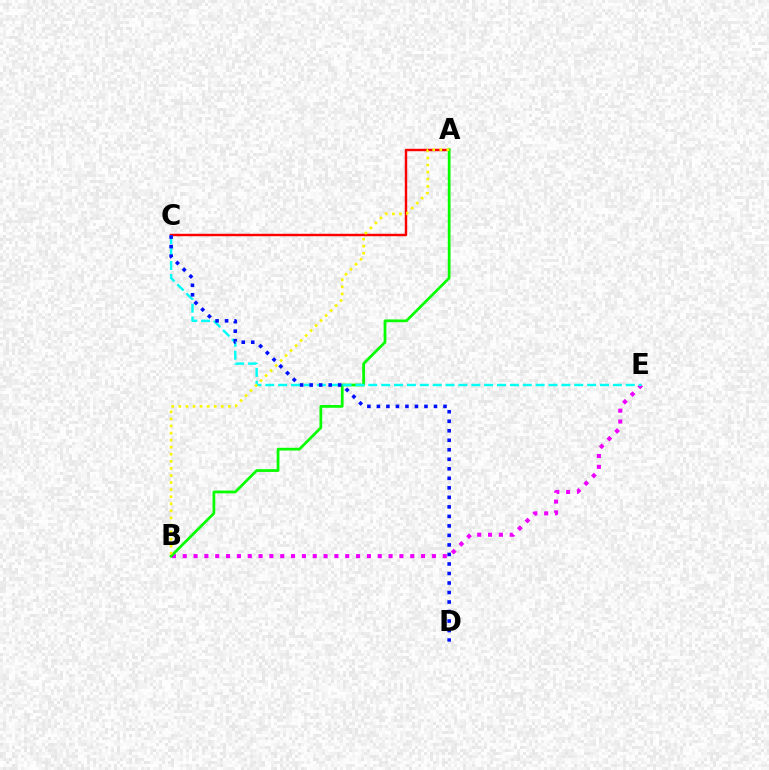{('A', 'C'): [{'color': '#ff0000', 'line_style': 'solid', 'thickness': 1.75}], ('B', 'E'): [{'color': '#ee00ff', 'line_style': 'dotted', 'thickness': 2.94}], ('A', 'B'): [{'color': '#08ff00', 'line_style': 'solid', 'thickness': 1.98}, {'color': '#fcf500', 'line_style': 'dotted', 'thickness': 1.92}], ('C', 'E'): [{'color': '#00fff6', 'line_style': 'dashed', 'thickness': 1.75}], ('C', 'D'): [{'color': '#0010ff', 'line_style': 'dotted', 'thickness': 2.58}]}